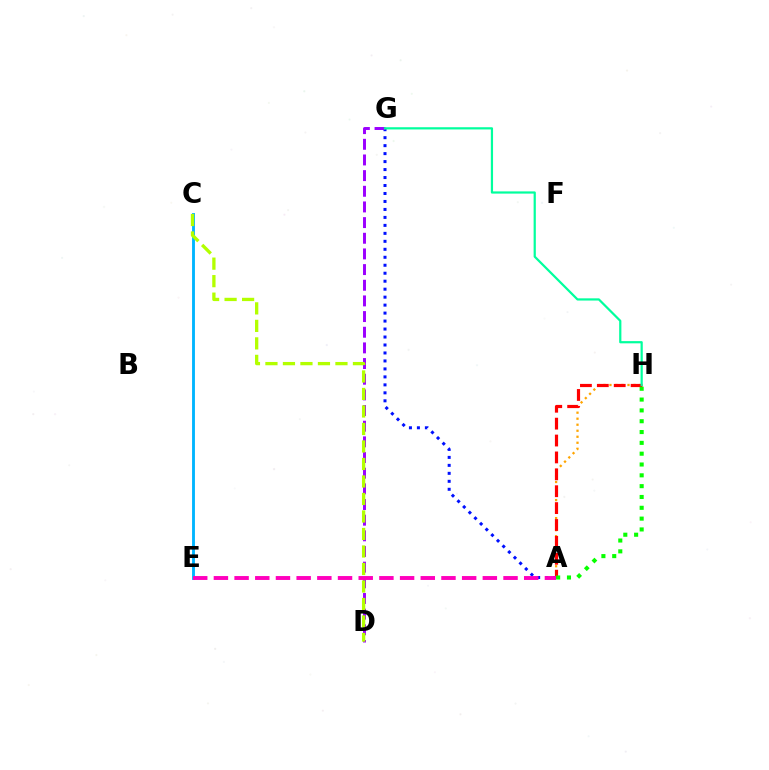{('A', 'G'): [{'color': '#0010ff', 'line_style': 'dotted', 'thickness': 2.17}], ('A', 'H'): [{'color': '#ffa500', 'line_style': 'dotted', 'thickness': 1.63}, {'color': '#ff0000', 'line_style': 'dashed', 'thickness': 2.29}, {'color': '#08ff00', 'line_style': 'dotted', 'thickness': 2.94}], ('D', 'G'): [{'color': '#9b00ff', 'line_style': 'dashed', 'thickness': 2.13}], ('C', 'E'): [{'color': '#00b5ff', 'line_style': 'solid', 'thickness': 2.07}], ('C', 'D'): [{'color': '#b3ff00', 'line_style': 'dashed', 'thickness': 2.38}], ('G', 'H'): [{'color': '#00ff9d', 'line_style': 'solid', 'thickness': 1.59}], ('A', 'E'): [{'color': '#ff00bd', 'line_style': 'dashed', 'thickness': 2.81}]}